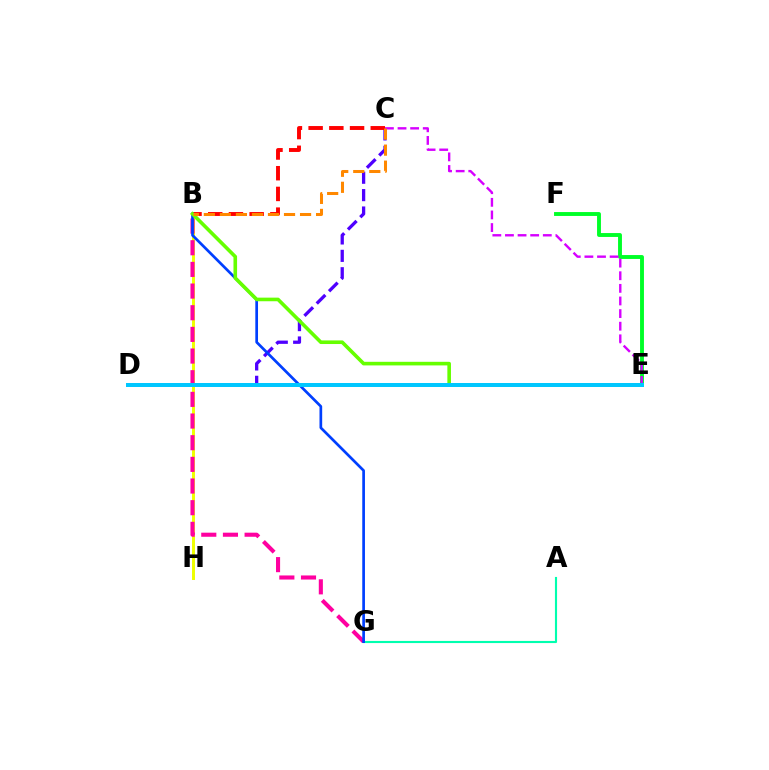{('B', 'H'): [{'color': '#eeff00', 'line_style': 'solid', 'thickness': 2.13}], ('E', 'F'): [{'color': '#00ff27', 'line_style': 'solid', 'thickness': 2.8}], ('A', 'G'): [{'color': '#00ffaf', 'line_style': 'solid', 'thickness': 1.53}], ('B', 'G'): [{'color': '#ff00a0', 'line_style': 'dashed', 'thickness': 2.94}, {'color': '#003fff', 'line_style': 'solid', 'thickness': 1.94}], ('C', 'D'): [{'color': '#4f00ff', 'line_style': 'dashed', 'thickness': 2.36}], ('B', 'C'): [{'color': '#ff0000', 'line_style': 'dashed', 'thickness': 2.81}, {'color': '#ff8800', 'line_style': 'dashed', 'thickness': 2.18}], ('C', 'E'): [{'color': '#d600ff', 'line_style': 'dashed', 'thickness': 1.71}], ('B', 'E'): [{'color': '#66ff00', 'line_style': 'solid', 'thickness': 2.6}], ('D', 'E'): [{'color': '#00c7ff', 'line_style': 'solid', 'thickness': 2.87}]}